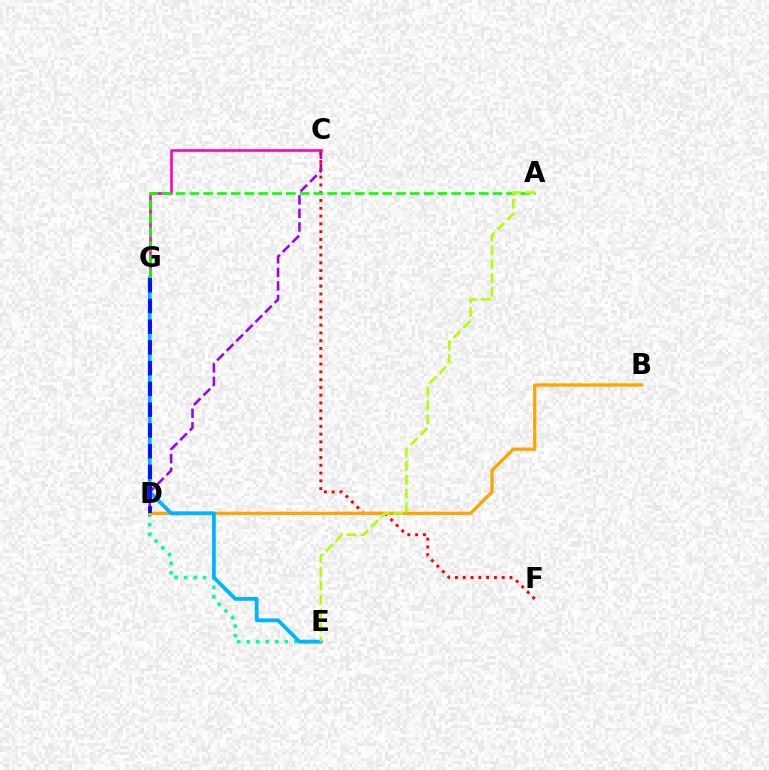{('C', 'D'): [{'color': '#9b00ff', 'line_style': 'dashed', 'thickness': 1.84}], ('D', 'E'): [{'color': '#00ff9d', 'line_style': 'dotted', 'thickness': 2.59}], ('C', 'F'): [{'color': '#ff0000', 'line_style': 'dotted', 'thickness': 2.12}], ('B', 'D'): [{'color': '#ffa500', 'line_style': 'solid', 'thickness': 2.35}], ('C', 'G'): [{'color': '#ff00bd', 'line_style': 'solid', 'thickness': 1.87}], ('E', 'G'): [{'color': '#00b5ff', 'line_style': 'solid', 'thickness': 2.72}], ('A', 'G'): [{'color': '#08ff00', 'line_style': 'dashed', 'thickness': 1.87}], ('A', 'E'): [{'color': '#b3ff00', 'line_style': 'dashed', 'thickness': 1.88}], ('D', 'G'): [{'color': '#0010ff', 'line_style': 'dashed', 'thickness': 2.82}]}